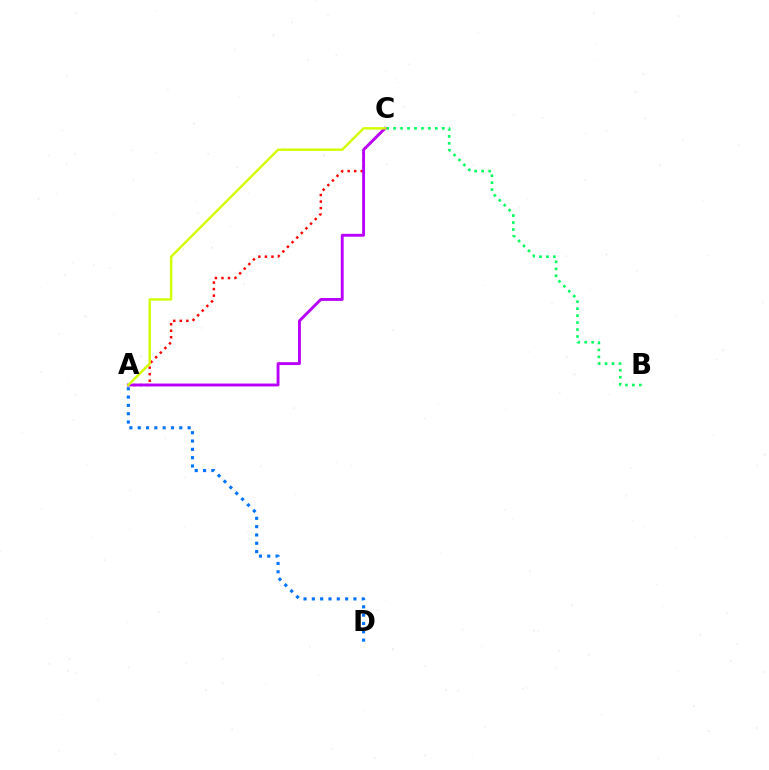{('A', 'C'): [{'color': '#ff0000', 'line_style': 'dotted', 'thickness': 1.78}, {'color': '#b900ff', 'line_style': 'solid', 'thickness': 2.08}, {'color': '#d1ff00', 'line_style': 'solid', 'thickness': 1.74}], ('A', 'D'): [{'color': '#0074ff', 'line_style': 'dotted', 'thickness': 2.26}], ('B', 'C'): [{'color': '#00ff5c', 'line_style': 'dotted', 'thickness': 1.89}]}